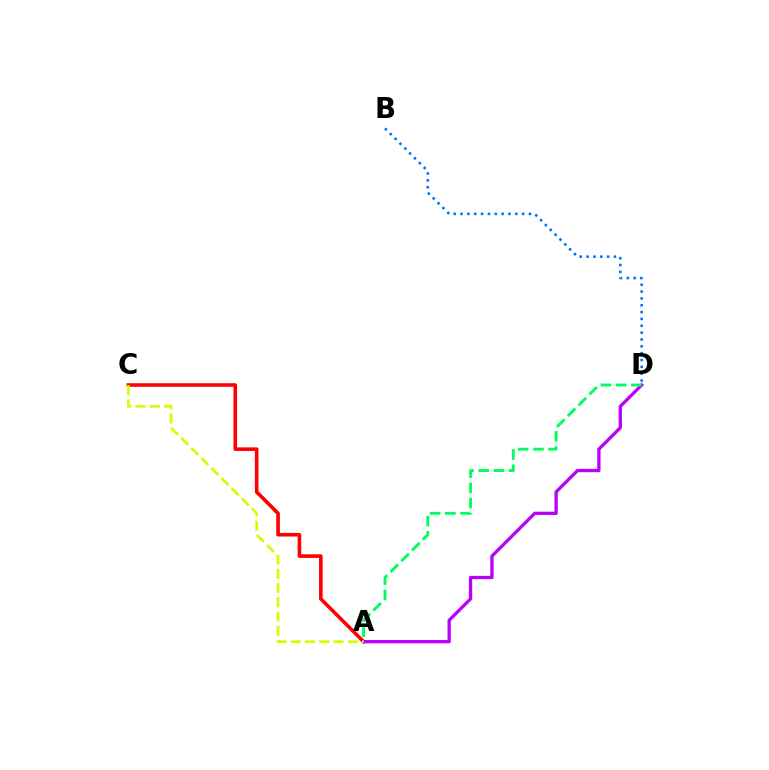{('A', 'C'): [{'color': '#ff0000', 'line_style': 'solid', 'thickness': 2.59}, {'color': '#d1ff00', 'line_style': 'dashed', 'thickness': 1.94}], ('A', 'D'): [{'color': '#b900ff', 'line_style': 'solid', 'thickness': 2.37}, {'color': '#00ff5c', 'line_style': 'dashed', 'thickness': 2.07}], ('B', 'D'): [{'color': '#0074ff', 'line_style': 'dotted', 'thickness': 1.86}]}